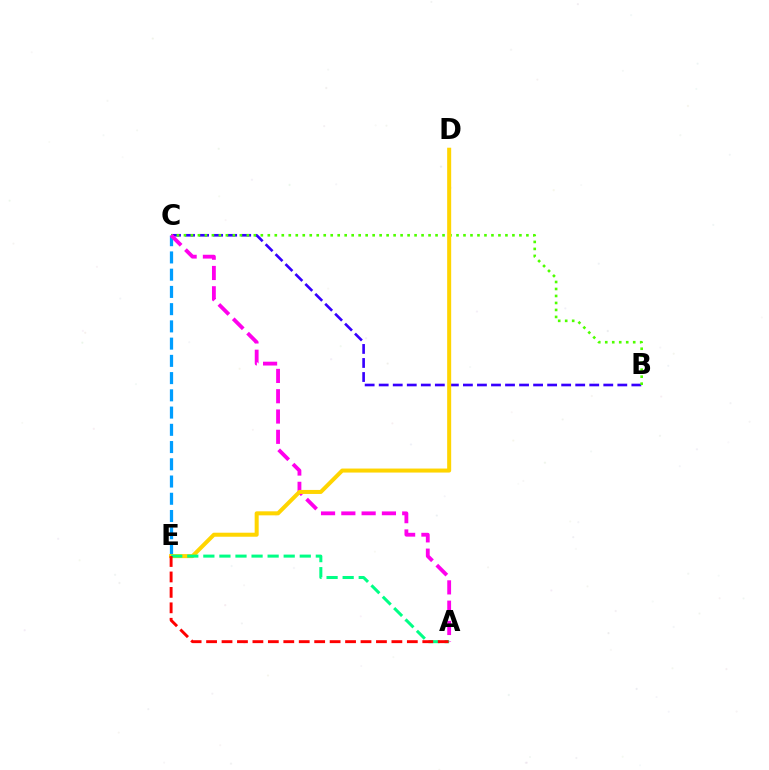{('B', 'C'): [{'color': '#3700ff', 'line_style': 'dashed', 'thickness': 1.91}, {'color': '#4fff00', 'line_style': 'dotted', 'thickness': 1.9}], ('C', 'E'): [{'color': '#009eff', 'line_style': 'dashed', 'thickness': 2.34}], ('A', 'C'): [{'color': '#ff00ed', 'line_style': 'dashed', 'thickness': 2.76}], ('D', 'E'): [{'color': '#ffd500', 'line_style': 'solid', 'thickness': 2.89}], ('A', 'E'): [{'color': '#00ff86', 'line_style': 'dashed', 'thickness': 2.18}, {'color': '#ff0000', 'line_style': 'dashed', 'thickness': 2.1}]}